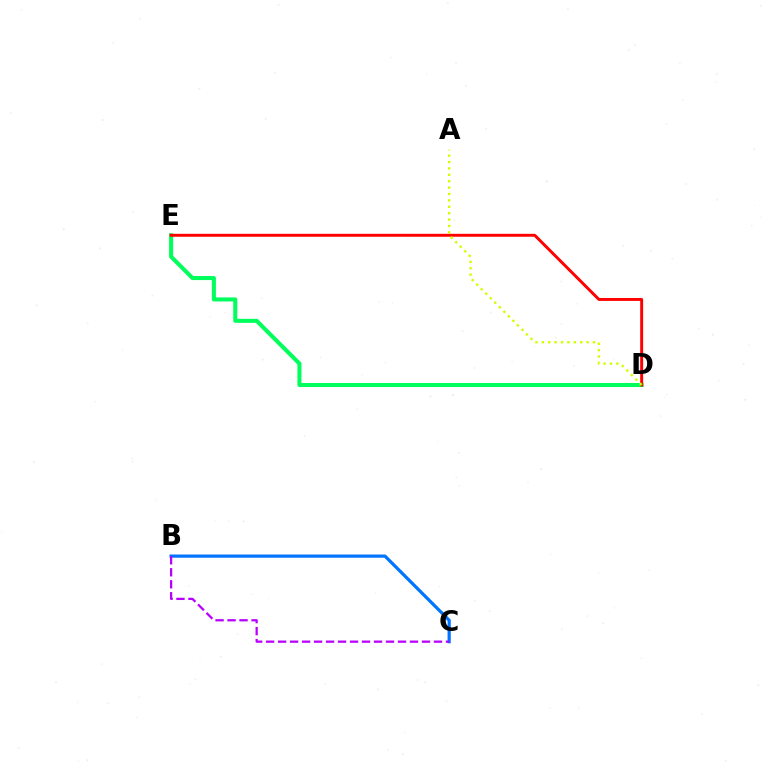{('D', 'E'): [{'color': '#00ff5c', 'line_style': 'solid', 'thickness': 2.91}, {'color': '#ff0000', 'line_style': 'solid', 'thickness': 2.11}], ('B', 'C'): [{'color': '#0074ff', 'line_style': 'solid', 'thickness': 2.31}, {'color': '#b900ff', 'line_style': 'dashed', 'thickness': 1.63}], ('A', 'D'): [{'color': '#d1ff00', 'line_style': 'dotted', 'thickness': 1.74}]}